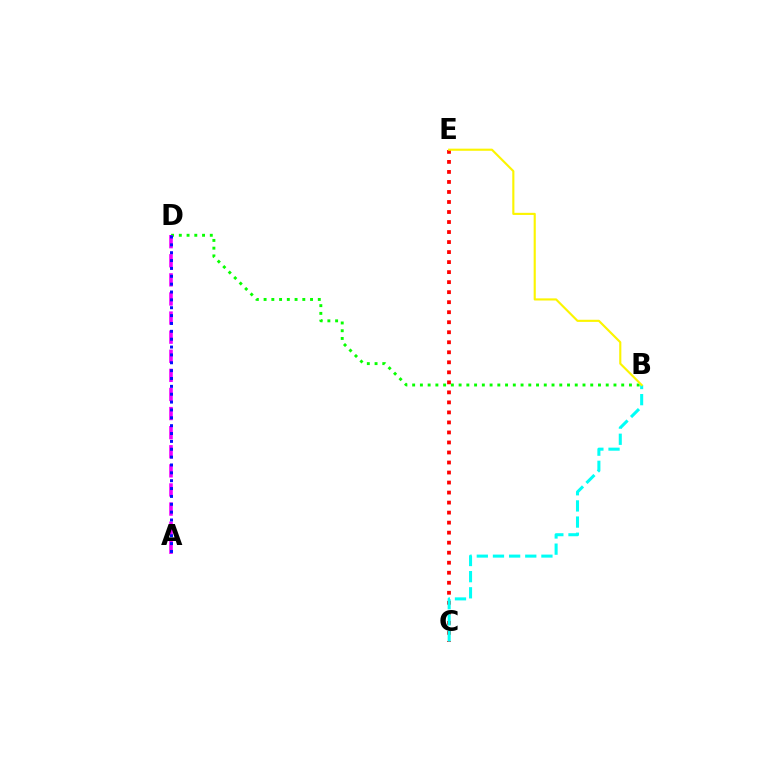{('C', 'E'): [{'color': '#ff0000', 'line_style': 'dotted', 'thickness': 2.72}], ('B', 'D'): [{'color': '#08ff00', 'line_style': 'dotted', 'thickness': 2.1}], ('B', 'C'): [{'color': '#00fff6', 'line_style': 'dashed', 'thickness': 2.19}], ('A', 'D'): [{'color': '#ee00ff', 'line_style': 'dashed', 'thickness': 2.59}, {'color': '#0010ff', 'line_style': 'dotted', 'thickness': 2.14}], ('B', 'E'): [{'color': '#fcf500', 'line_style': 'solid', 'thickness': 1.53}]}